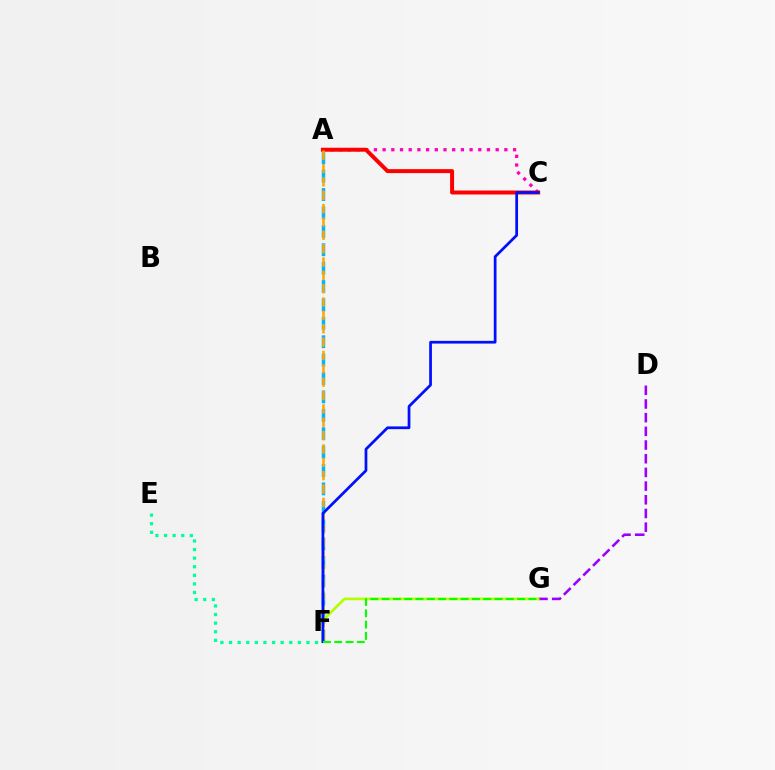{('A', 'C'): [{'color': '#ff00bd', 'line_style': 'dotted', 'thickness': 2.36}, {'color': '#ff0000', 'line_style': 'solid', 'thickness': 2.86}], ('A', 'F'): [{'color': '#00b5ff', 'line_style': 'dashed', 'thickness': 2.5}, {'color': '#ffa500', 'line_style': 'dashed', 'thickness': 1.81}], ('E', 'F'): [{'color': '#00ff9d', 'line_style': 'dotted', 'thickness': 2.34}], ('D', 'G'): [{'color': '#9b00ff', 'line_style': 'dashed', 'thickness': 1.86}], ('F', 'G'): [{'color': '#b3ff00', 'line_style': 'solid', 'thickness': 1.92}, {'color': '#08ff00', 'line_style': 'dashed', 'thickness': 1.53}], ('C', 'F'): [{'color': '#0010ff', 'line_style': 'solid', 'thickness': 1.97}]}